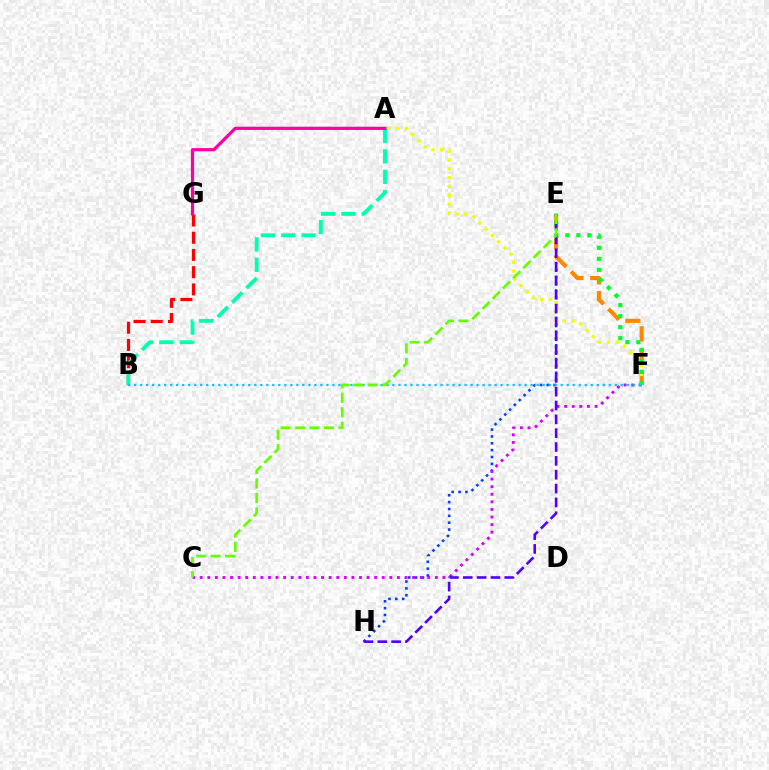{('E', 'H'): [{'color': '#003fff', 'line_style': 'dotted', 'thickness': 1.86}, {'color': '#4f00ff', 'line_style': 'dashed', 'thickness': 1.88}], ('C', 'F'): [{'color': '#d600ff', 'line_style': 'dotted', 'thickness': 2.06}], ('E', 'F'): [{'color': '#ff8800', 'line_style': 'dashed', 'thickness': 2.96}, {'color': '#00ff27', 'line_style': 'dotted', 'thickness': 3.0}], ('A', 'F'): [{'color': '#eeff00', 'line_style': 'dotted', 'thickness': 2.4}], ('B', 'G'): [{'color': '#ff0000', 'line_style': 'dashed', 'thickness': 2.34}], ('A', 'B'): [{'color': '#00ffaf', 'line_style': 'dashed', 'thickness': 2.77}], ('B', 'F'): [{'color': '#00c7ff', 'line_style': 'dotted', 'thickness': 1.63}], ('A', 'G'): [{'color': '#ff00a0', 'line_style': 'solid', 'thickness': 2.31}], ('C', 'E'): [{'color': '#66ff00', 'line_style': 'dashed', 'thickness': 1.96}]}